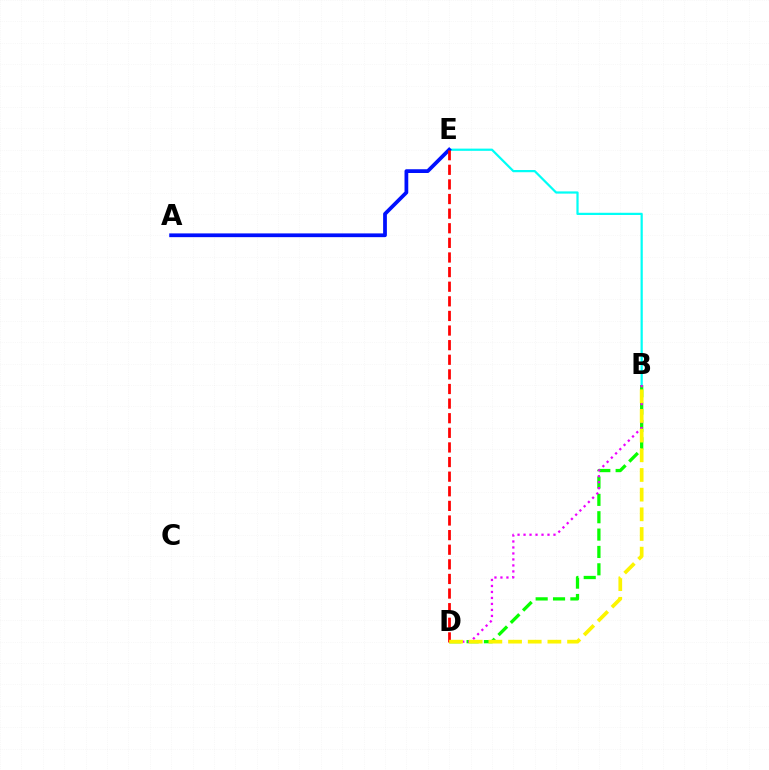{('B', 'E'): [{'color': '#00fff6', 'line_style': 'solid', 'thickness': 1.6}], ('B', 'D'): [{'color': '#08ff00', 'line_style': 'dashed', 'thickness': 2.36}, {'color': '#ee00ff', 'line_style': 'dotted', 'thickness': 1.63}, {'color': '#fcf500', 'line_style': 'dashed', 'thickness': 2.67}], ('A', 'E'): [{'color': '#0010ff', 'line_style': 'solid', 'thickness': 2.7}], ('D', 'E'): [{'color': '#ff0000', 'line_style': 'dashed', 'thickness': 1.99}]}